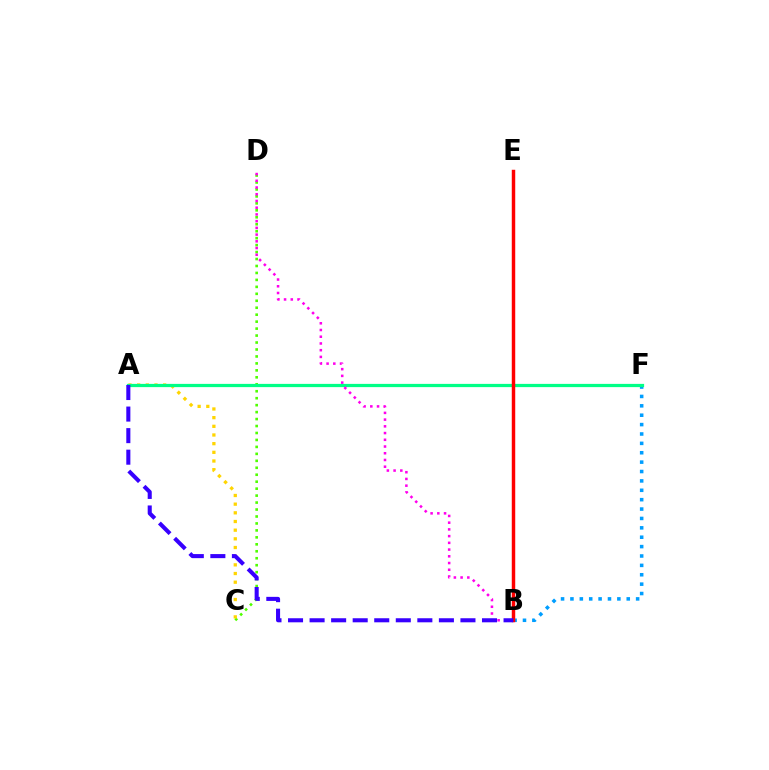{('B', 'F'): [{'color': '#009eff', 'line_style': 'dotted', 'thickness': 2.55}], ('C', 'D'): [{'color': '#4fff00', 'line_style': 'dotted', 'thickness': 1.89}], ('A', 'C'): [{'color': '#ffd500', 'line_style': 'dotted', 'thickness': 2.36}], ('A', 'F'): [{'color': '#00ff86', 'line_style': 'solid', 'thickness': 2.33}], ('B', 'D'): [{'color': '#ff00ed', 'line_style': 'dotted', 'thickness': 1.83}], ('B', 'E'): [{'color': '#ff0000', 'line_style': 'solid', 'thickness': 2.49}], ('A', 'B'): [{'color': '#3700ff', 'line_style': 'dashed', 'thickness': 2.93}]}